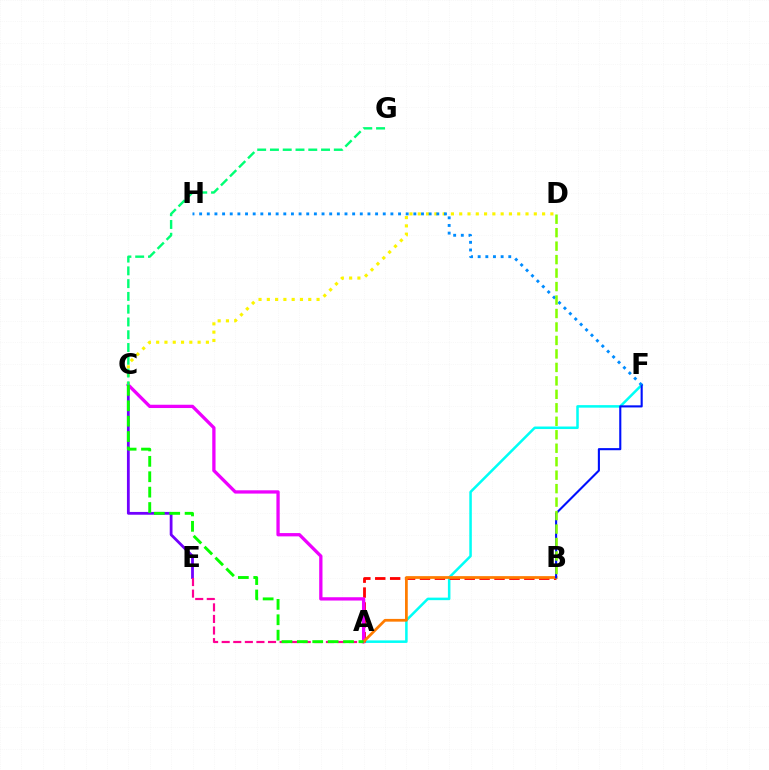{('A', 'F'): [{'color': '#00fff6', 'line_style': 'solid', 'thickness': 1.82}], ('A', 'B'): [{'color': '#ff0000', 'line_style': 'dashed', 'thickness': 2.03}, {'color': '#ff7c00', 'line_style': 'solid', 'thickness': 1.98}], ('C', 'E'): [{'color': '#7200ff', 'line_style': 'solid', 'thickness': 2.01}], ('C', 'D'): [{'color': '#fcf500', 'line_style': 'dotted', 'thickness': 2.25}], ('A', 'C'): [{'color': '#ee00ff', 'line_style': 'solid', 'thickness': 2.37}, {'color': '#08ff00', 'line_style': 'dashed', 'thickness': 2.09}], ('A', 'E'): [{'color': '#ff0094', 'line_style': 'dashed', 'thickness': 1.57}], ('B', 'F'): [{'color': '#0010ff', 'line_style': 'solid', 'thickness': 1.52}], ('F', 'H'): [{'color': '#008cff', 'line_style': 'dotted', 'thickness': 2.08}], ('B', 'D'): [{'color': '#84ff00', 'line_style': 'dashed', 'thickness': 1.83}], ('C', 'G'): [{'color': '#00ff74', 'line_style': 'dashed', 'thickness': 1.74}]}